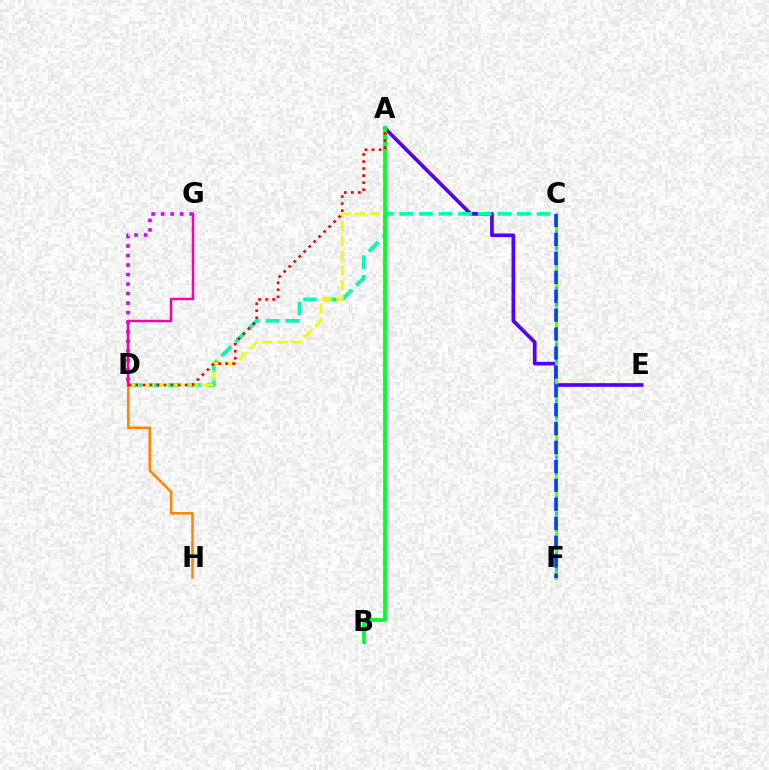{('A', 'E'): [{'color': '#4f00ff', 'line_style': 'solid', 'thickness': 2.63}], ('C', 'F'): [{'color': '#66ff00', 'line_style': 'solid', 'thickness': 2.2}, {'color': '#00c7ff', 'line_style': 'dotted', 'thickness': 2.19}, {'color': '#003fff', 'line_style': 'dashed', 'thickness': 2.57}], ('C', 'D'): [{'color': '#00ffaf', 'line_style': 'dashed', 'thickness': 2.66}], ('A', 'D'): [{'color': '#eeff00', 'line_style': 'dashed', 'thickness': 2.02}, {'color': '#ff0000', 'line_style': 'dotted', 'thickness': 1.92}], ('D', 'H'): [{'color': '#ff8800', 'line_style': 'solid', 'thickness': 1.87}], ('D', 'G'): [{'color': '#d600ff', 'line_style': 'dotted', 'thickness': 2.59}, {'color': '#ff00a0', 'line_style': 'solid', 'thickness': 1.79}], ('A', 'B'): [{'color': '#00ff27', 'line_style': 'solid', 'thickness': 2.74}]}